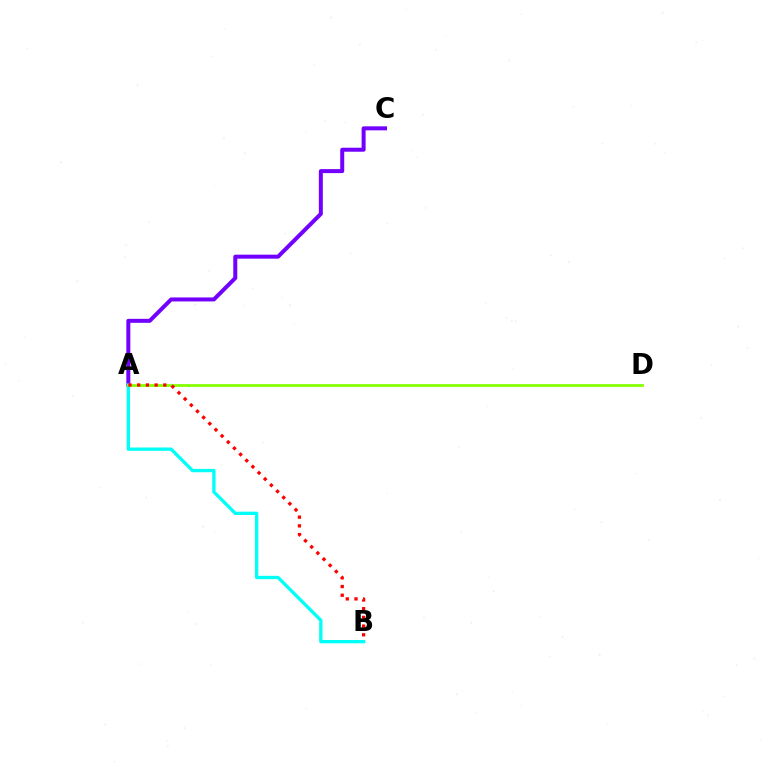{('A', 'C'): [{'color': '#7200ff', 'line_style': 'solid', 'thickness': 2.87}], ('A', 'B'): [{'color': '#00fff6', 'line_style': 'solid', 'thickness': 2.39}, {'color': '#ff0000', 'line_style': 'dotted', 'thickness': 2.37}], ('A', 'D'): [{'color': '#84ff00', 'line_style': 'solid', 'thickness': 1.99}]}